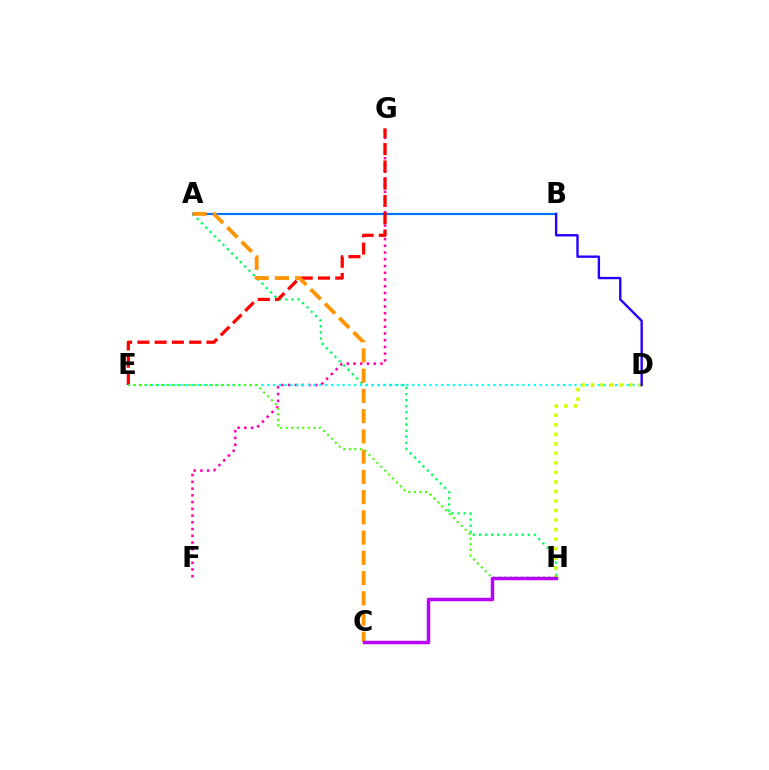{('F', 'G'): [{'color': '#ff00ac', 'line_style': 'dotted', 'thickness': 1.83}], ('A', 'H'): [{'color': '#00ff5c', 'line_style': 'dotted', 'thickness': 1.66}], ('D', 'E'): [{'color': '#00fff6', 'line_style': 'dotted', 'thickness': 1.58}], ('A', 'B'): [{'color': '#0074ff', 'line_style': 'solid', 'thickness': 1.56}], ('D', 'H'): [{'color': '#d1ff00', 'line_style': 'dotted', 'thickness': 2.59}], ('E', 'G'): [{'color': '#ff0000', 'line_style': 'dashed', 'thickness': 2.35}], ('A', 'C'): [{'color': '#ff9400', 'line_style': 'dashed', 'thickness': 2.75}], ('B', 'D'): [{'color': '#2500ff', 'line_style': 'solid', 'thickness': 1.71}], ('E', 'H'): [{'color': '#3dff00', 'line_style': 'dotted', 'thickness': 1.5}], ('C', 'H'): [{'color': '#b900ff', 'line_style': 'solid', 'thickness': 2.49}]}